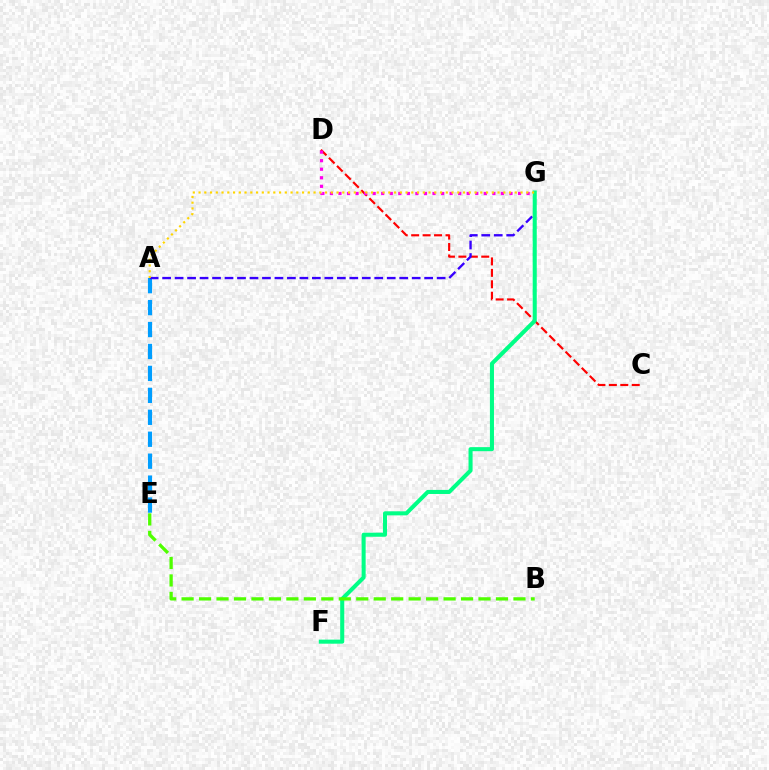{('A', 'E'): [{'color': '#009eff', 'line_style': 'dashed', 'thickness': 2.98}], ('C', 'D'): [{'color': '#ff0000', 'line_style': 'dashed', 'thickness': 1.55}], ('D', 'G'): [{'color': '#ff00ed', 'line_style': 'dotted', 'thickness': 2.32}], ('A', 'G'): [{'color': '#3700ff', 'line_style': 'dashed', 'thickness': 1.7}, {'color': '#ffd500', 'line_style': 'dotted', 'thickness': 1.56}], ('F', 'G'): [{'color': '#00ff86', 'line_style': 'solid', 'thickness': 2.92}], ('B', 'E'): [{'color': '#4fff00', 'line_style': 'dashed', 'thickness': 2.37}]}